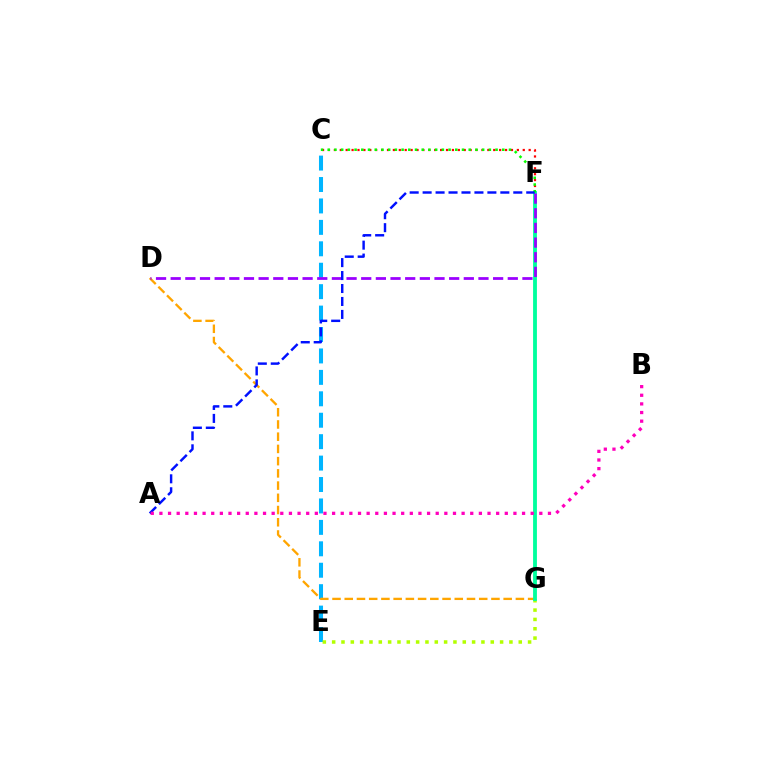{('C', 'F'): [{'color': '#ff0000', 'line_style': 'dotted', 'thickness': 1.6}, {'color': '#08ff00', 'line_style': 'dotted', 'thickness': 1.82}], ('C', 'E'): [{'color': '#00b5ff', 'line_style': 'dashed', 'thickness': 2.91}], ('D', 'G'): [{'color': '#ffa500', 'line_style': 'dashed', 'thickness': 1.66}], ('E', 'G'): [{'color': '#b3ff00', 'line_style': 'dotted', 'thickness': 2.53}], ('F', 'G'): [{'color': '#00ff9d', 'line_style': 'solid', 'thickness': 2.76}], ('D', 'F'): [{'color': '#9b00ff', 'line_style': 'dashed', 'thickness': 1.99}], ('A', 'F'): [{'color': '#0010ff', 'line_style': 'dashed', 'thickness': 1.76}], ('A', 'B'): [{'color': '#ff00bd', 'line_style': 'dotted', 'thickness': 2.35}]}